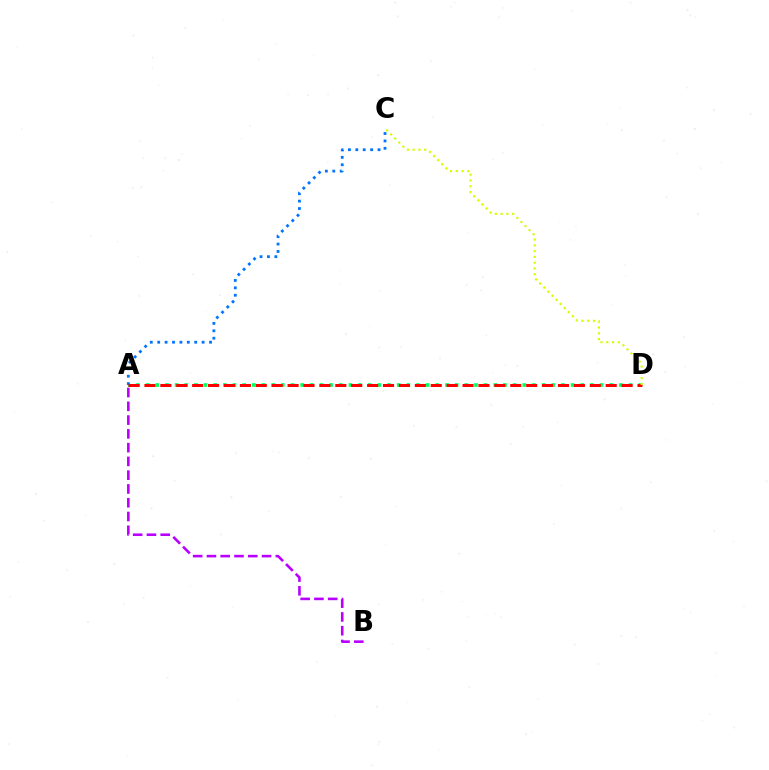{('A', 'D'): [{'color': '#00ff5c', 'line_style': 'dotted', 'thickness': 2.62}, {'color': '#ff0000', 'line_style': 'dashed', 'thickness': 2.16}], ('A', 'C'): [{'color': '#0074ff', 'line_style': 'dotted', 'thickness': 2.01}], ('A', 'B'): [{'color': '#b900ff', 'line_style': 'dashed', 'thickness': 1.87}], ('C', 'D'): [{'color': '#d1ff00', 'line_style': 'dotted', 'thickness': 1.57}]}